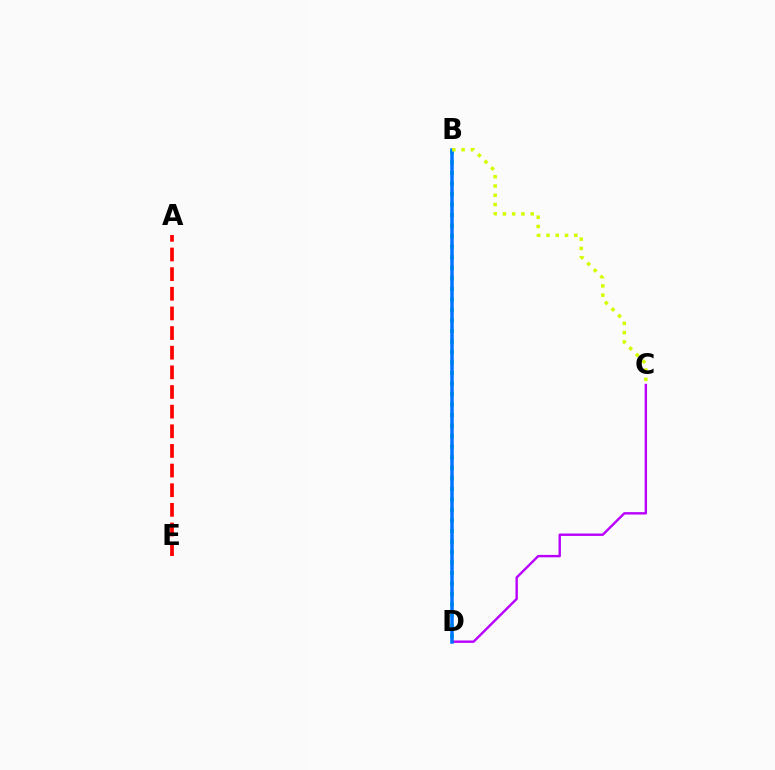{('C', 'D'): [{'color': '#b900ff', 'line_style': 'solid', 'thickness': 1.73}], ('B', 'D'): [{'color': '#00ff5c', 'line_style': 'dotted', 'thickness': 2.86}, {'color': '#0074ff', 'line_style': 'solid', 'thickness': 2.53}], ('B', 'C'): [{'color': '#d1ff00', 'line_style': 'dotted', 'thickness': 2.52}], ('A', 'E'): [{'color': '#ff0000', 'line_style': 'dashed', 'thickness': 2.67}]}